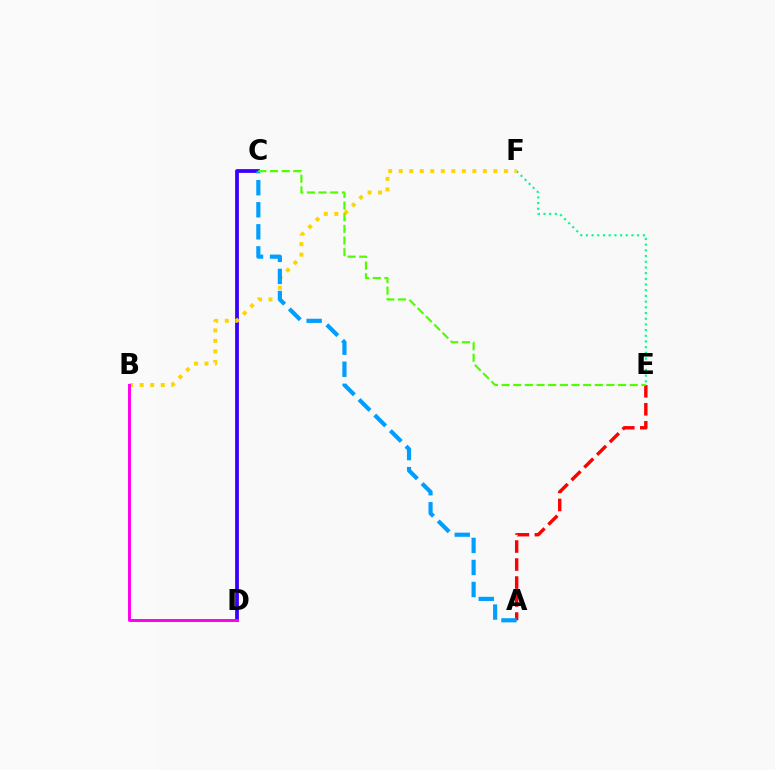{('C', 'D'): [{'color': '#3700ff', 'line_style': 'solid', 'thickness': 2.71}], ('E', 'F'): [{'color': '#00ff86', 'line_style': 'dotted', 'thickness': 1.55}], ('A', 'E'): [{'color': '#ff0000', 'line_style': 'dashed', 'thickness': 2.45}], ('B', 'F'): [{'color': '#ffd500', 'line_style': 'dotted', 'thickness': 2.86}], ('A', 'C'): [{'color': '#009eff', 'line_style': 'dashed', 'thickness': 2.99}], ('C', 'E'): [{'color': '#4fff00', 'line_style': 'dashed', 'thickness': 1.58}], ('B', 'D'): [{'color': '#ff00ed', 'line_style': 'solid', 'thickness': 2.12}]}